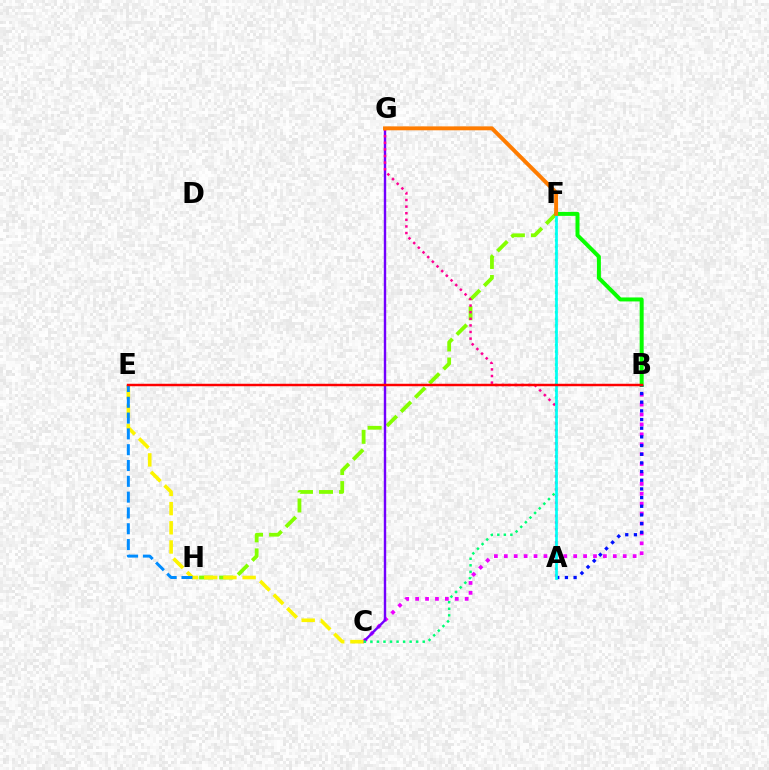{('F', 'H'): [{'color': '#84ff00', 'line_style': 'dashed', 'thickness': 2.72}], ('B', 'C'): [{'color': '#ee00ff', 'line_style': 'dotted', 'thickness': 2.69}], ('B', 'F'): [{'color': '#08ff00', 'line_style': 'solid', 'thickness': 2.87}], ('A', 'B'): [{'color': '#0010ff', 'line_style': 'dotted', 'thickness': 2.36}], ('C', 'G'): [{'color': '#7200ff', 'line_style': 'solid', 'thickness': 1.73}], ('C', 'F'): [{'color': '#00ff74', 'line_style': 'dotted', 'thickness': 1.78}], ('C', 'E'): [{'color': '#fcf500', 'line_style': 'dashed', 'thickness': 2.61}], ('E', 'H'): [{'color': '#008cff', 'line_style': 'dashed', 'thickness': 2.15}], ('A', 'G'): [{'color': '#ff0094', 'line_style': 'dotted', 'thickness': 1.8}], ('A', 'F'): [{'color': '#00fff6', 'line_style': 'solid', 'thickness': 1.93}], ('B', 'E'): [{'color': '#ff0000', 'line_style': 'solid', 'thickness': 1.77}], ('F', 'G'): [{'color': '#ff7c00', 'line_style': 'solid', 'thickness': 2.82}]}